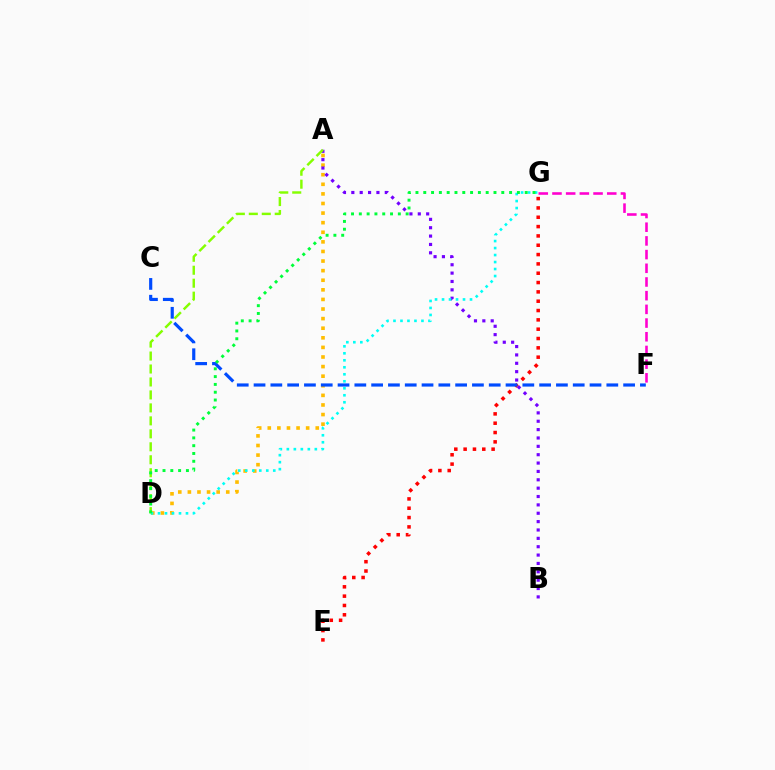{('F', 'G'): [{'color': '#ff00cf', 'line_style': 'dashed', 'thickness': 1.86}], ('E', 'G'): [{'color': '#ff0000', 'line_style': 'dotted', 'thickness': 2.53}], ('A', 'D'): [{'color': '#ffbd00', 'line_style': 'dotted', 'thickness': 2.61}, {'color': '#84ff00', 'line_style': 'dashed', 'thickness': 1.76}], ('A', 'B'): [{'color': '#7200ff', 'line_style': 'dotted', 'thickness': 2.27}], ('D', 'G'): [{'color': '#00fff6', 'line_style': 'dotted', 'thickness': 1.9}, {'color': '#00ff39', 'line_style': 'dotted', 'thickness': 2.12}], ('C', 'F'): [{'color': '#004bff', 'line_style': 'dashed', 'thickness': 2.28}]}